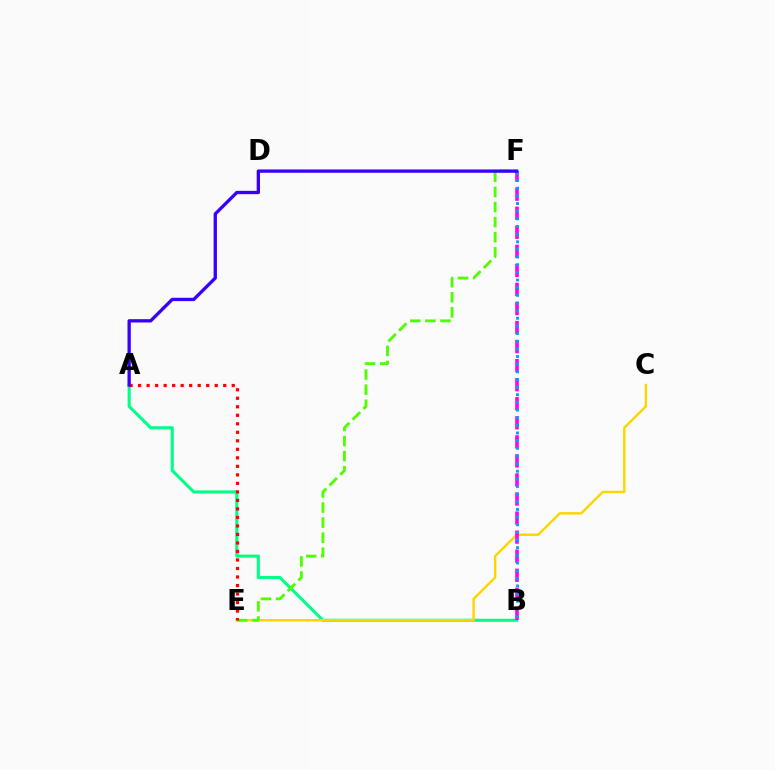{('A', 'B'): [{'color': '#00ff86', 'line_style': 'solid', 'thickness': 2.22}], ('C', 'E'): [{'color': '#ffd500', 'line_style': 'solid', 'thickness': 1.74}], ('E', 'F'): [{'color': '#4fff00', 'line_style': 'dashed', 'thickness': 2.05}], ('A', 'E'): [{'color': '#ff0000', 'line_style': 'dotted', 'thickness': 2.31}], ('B', 'F'): [{'color': '#ff00ed', 'line_style': 'dashed', 'thickness': 2.59}, {'color': '#009eff', 'line_style': 'dotted', 'thickness': 2.08}], ('A', 'F'): [{'color': '#3700ff', 'line_style': 'solid', 'thickness': 2.38}]}